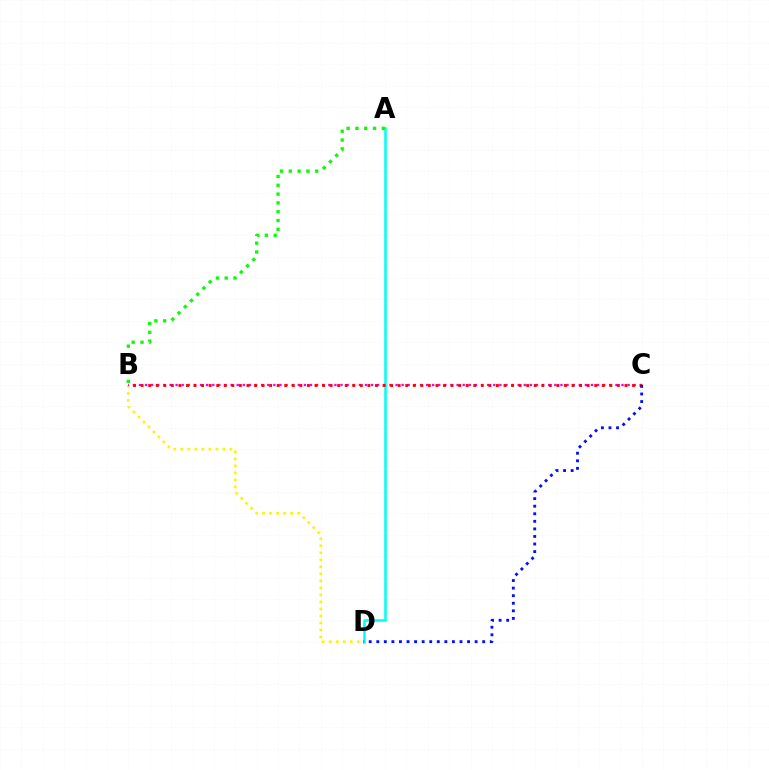{('B', 'D'): [{'color': '#fcf500', 'line_style': 'dotted', 'thickness': 1.91}], ('A', 'D'): [{'color': '#00fff6', 'line_style': 'solid', 'thickness': 1.84}], ('A', 'B'): [{'color': '#08ff00', 'line_style': 'dotted', 'thickness': 2.39}], ('B', 'C'): [{'color': '#ee00ff', 'line_style': 'dotted', 'thickness': 1.66}, {'color': '#ff0000', 'line_style': 'dotted', 'thickness': 2.05}], ('C', 'D'): [{'color': '#0010ff', 'line_style': 'dotted', 'thickness': 2.06}]}